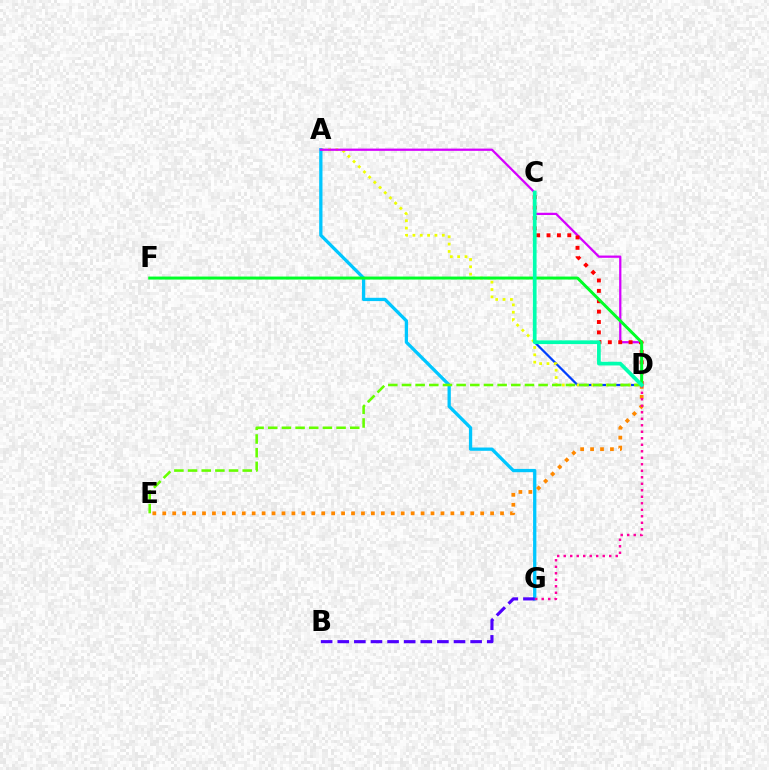{('C', 'D'): [{'color': '#003fff', 'line_style': 'solid', 'thickness': 1.61}, {'color': '#ff0000', 'line_style': 'dotted', 'thickness': 2.82}, {'color': '#00ffaf', 'line_style': 'solid', 'thickness': 2.67}], ('A', 'D'): [{'color': '#eeff00', 'line_style': 'dotted', 'thickness': 2.0}, {'color': '#d600ff', 'line_style': 'solid', 'thickness': 1.63}], ('A', 'G'): [{'color': '#00c7ff', 'line_style': 'solid', 'thickness': 2.37}], ('B', 'G'): [{'color': '#4f00ff', 'line_style': 'dashed', 'thickness': 2.26}], ('D', 'F'): [{'color': '#00ff27', 'line_style': 'solid', 'thickness': 2.15}], ('D', 'E'): [{'color': '#ff8800', 'line_style': 'dotted', 'thickness': 2.7}, {'color': '#66ff00', 'line_style': 'dashed', 'thickness': 1.86}], ('D', 'G'): [{'color': '#ff00a0', 'line_style': 'dotted', 'thickness': 1.77}]}